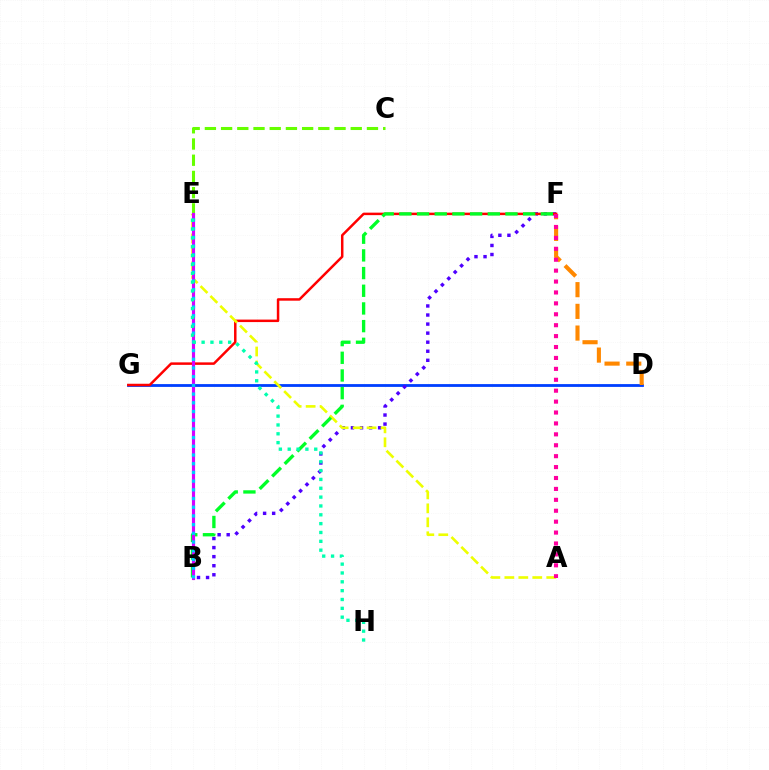{('D', 'G'): [{'color': '#003fff', 'line_style': 'solid', 'thickness': 2.02}], ('B', 'F'): [{'color': '#4f00ff', 'line_style': 'dotted', 'thickness': 2.46}, {'color': '#00ff27', 'line_style': 'dashed', 'thickness': 2.4}], ('F', 'G'): [{'color': '#ff0000', 'line_style': 'solid', 'thickness': 1.79}], ('D', 'F'): [{'color': '#ff8800', 'line_style': 'dashed', 'thickness': 2.95}], ('C', 'E'): [{'color': '#66ff00', 'line_style': 'dashed', 'thickness': 2.2}], ('A', 'E'): [{'color': '#eeff00', 'line_style': 'dashed', 'thickness': 1.9}], ('B', 'E'): [{'color': '#d600ff', 'line_style': 'solid', 'thickness': 2.26}, {'color': '#00c7ff', 'line_style': 'dotted', 'thickness': 2.36}], ('E', 'H'): [{'color': '#00ffaf', 'line_style': 'dotted', 'thickness': 2.4}], ('A', 'F'): [{'color': '#ff00a0', 'line_style': 'dotted', 'thickness': 2.97}]}